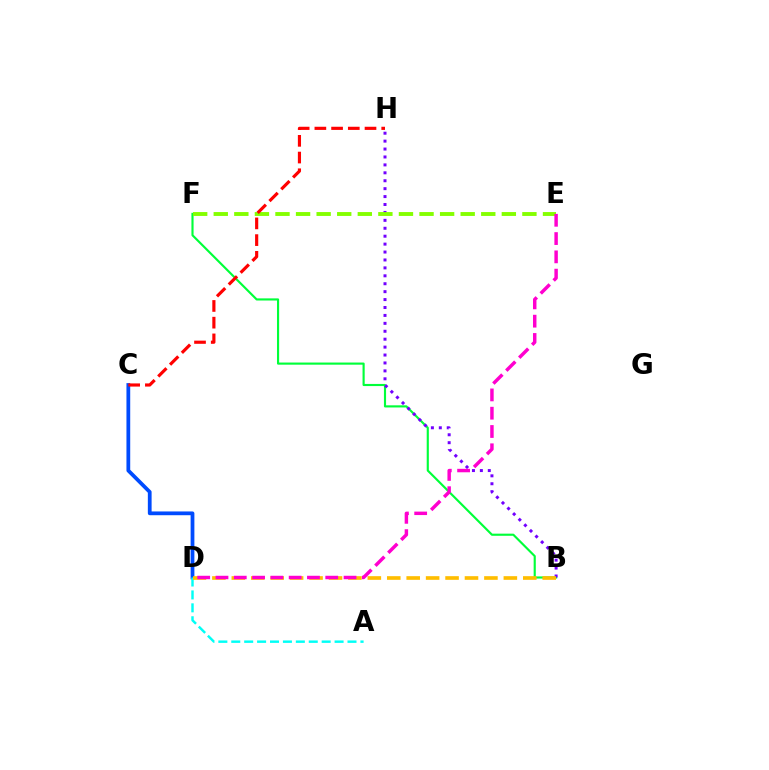{('B', 'F'): [{'color': '#00ff39', 'line_style': 'solid', 'thickness': 1.54}], ('B', 'H'): [{'color': '#7200ff', 'line_style': 'dotted', 'thickness': 2.15}], ('C', 'D'): [{'color': '#004bff', 'line_style': 'solid', 'thickness': 2.71}], ('A', 'D'): [{'color': '#00fff6', 'line_style': 'dashed', 'thickness': 1.75}], ('B', 'D'): [{'color': '#ffbd00', 'line_style': 'dashed', 'thickness': 2.64}], ('E', 'F'): [{'color': '#84ff00', 'line_style': 'dashed', 'thickness': 2.8}], ('C', 'H'): [{'color': '#ff0000', 'line_style': 'dashed', 'thickness': 2.27}], ('D', 'E'): [{'color': '#ff00cf', 'line_style': 'dashed', 'thickness': 2.49}]}